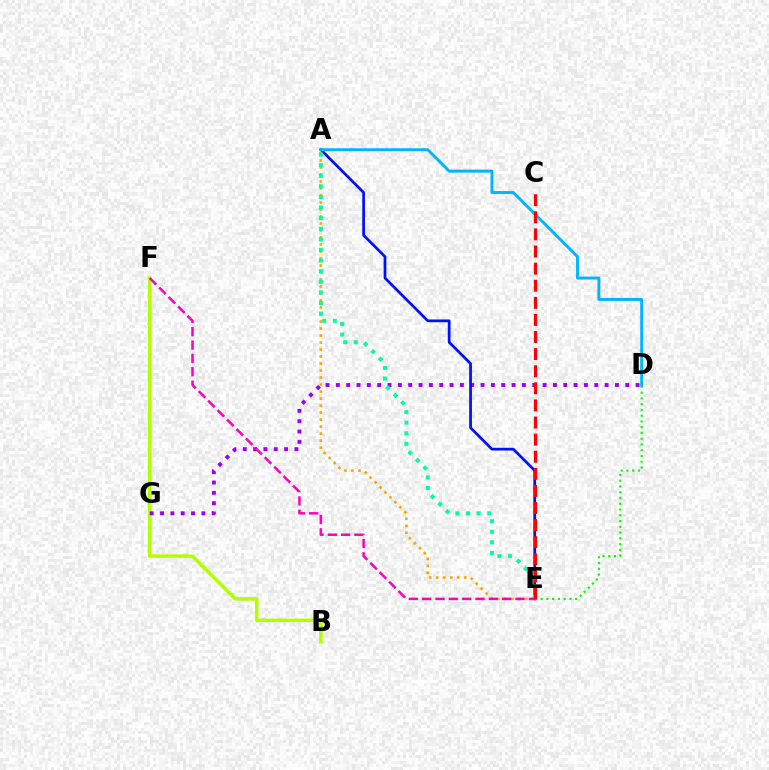{('B', 'F'): [{'color': '#b3ff00', 'line_style': 'solid', 'thickness': 2.5}], ('D', 'G'): [{'color': '#9b00ff', 'line_style': 'dotted', 'thickness': 2.81}], ('A', 'E'): [{'color': '#0010ff', 'line_style': 'solid', 'thickness': 1.97}, {'color': '#ffa500', 'line_style': 'dotted', 'thickness': 1.9}, {'color': '#00ff9d', 'line_style': 'dotted', 'thickness': 2.88}], ('D', 'E'): [{'color': '#08ff00', 'line_style': 'dotted', 'thickness': 1.57}], ('A', 'D'): [{'color': '#00b5ff', 'line_style': 'solid', 'thickness': 2.09}], ('E', 'F'): [{'color': '#ff00bd', 'line_style': 'dashed', 'thickness': 1.81}], ('C', 'E'): [{'color': '#ff0000', 'line_style': 'dashed', 'thickness': 2.32}]}